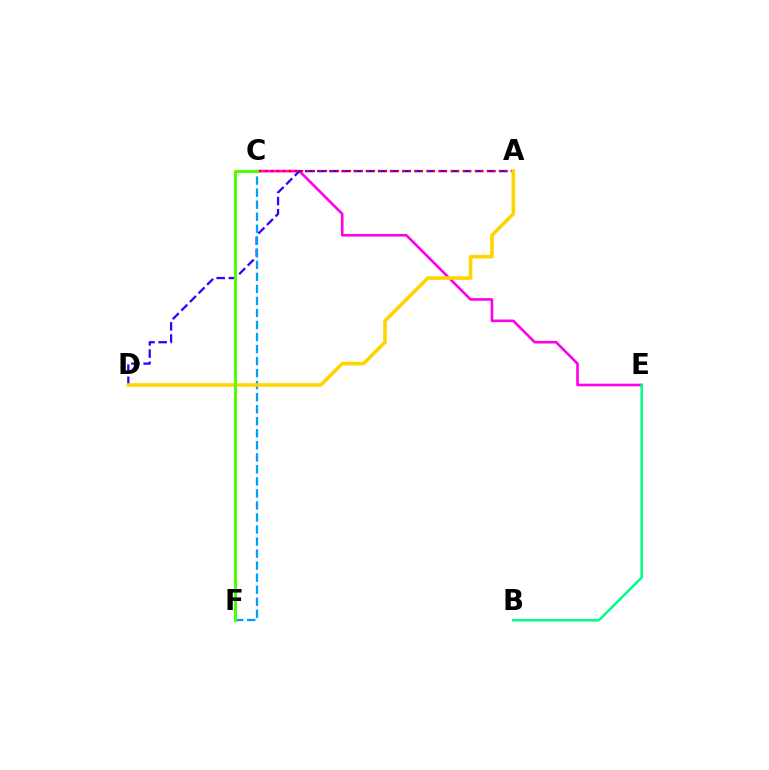{('C', 'E'): [{'color': '#ff00ed', 'line_style': 'solid', 'thickness': 1.89}], ('A', 'D'): [{'color': '#3700ff', 'line_style': 'dashed', 'thickness': 1.65}, {'color': '#ffd500', 'line_style': 'solid', 'thickness': 2.58}], ('A', 'C'): [{'color': '#ff0000', 'line_style': 'dotted', 'thickness': 1.63}], ('B', 'E'): [{'color': '#00ff86', 'line_style': 'solid', 'thickness': 1.81}], ('C', 'F'): [{'color': '#009eff', 'line_style': 'dashed', 'thickness': 1.63}, {'color': '#4fff00', 'line_style': 'solid', 'thickness': 2.18}]}